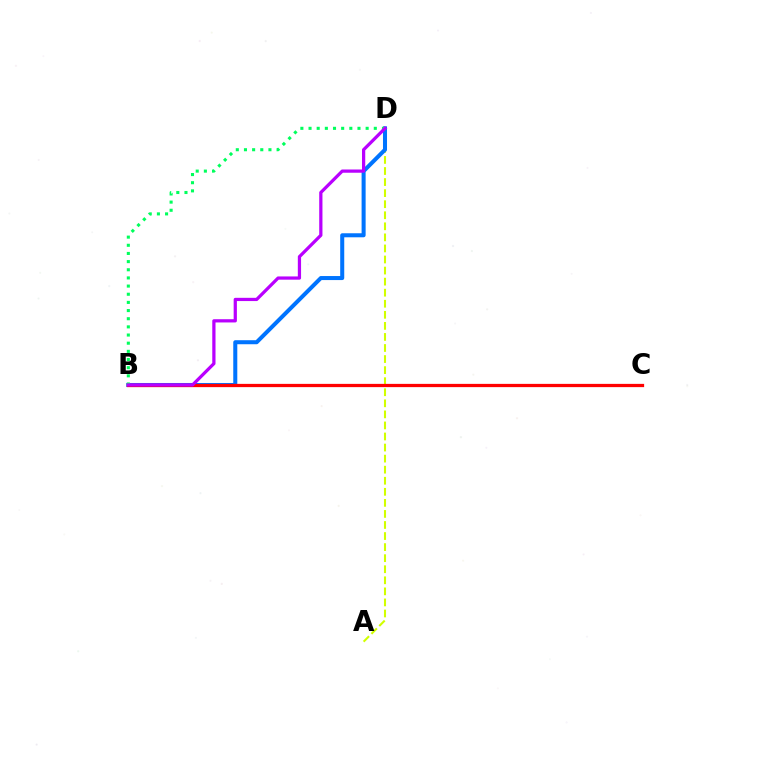{('A', 'D'): [{'color': '#d1ff00', 'line_style': 'dashed', 'thickness': 1.5}], ('B', 'D'): [{'color': '#0074ff', 'line_style': 'solid', 'thickness': 2.9}, {'color': '#00ff5c', 'line_style': 'dotted', 'thickness': 2.22}, {'color': '#b900ff', 'line_style': 'solid', 'thickness': 2.33}], ('B', 'C'): [{'color': '#ff0000', 'line_style': 'solid', 'thickness': 2.35}]}